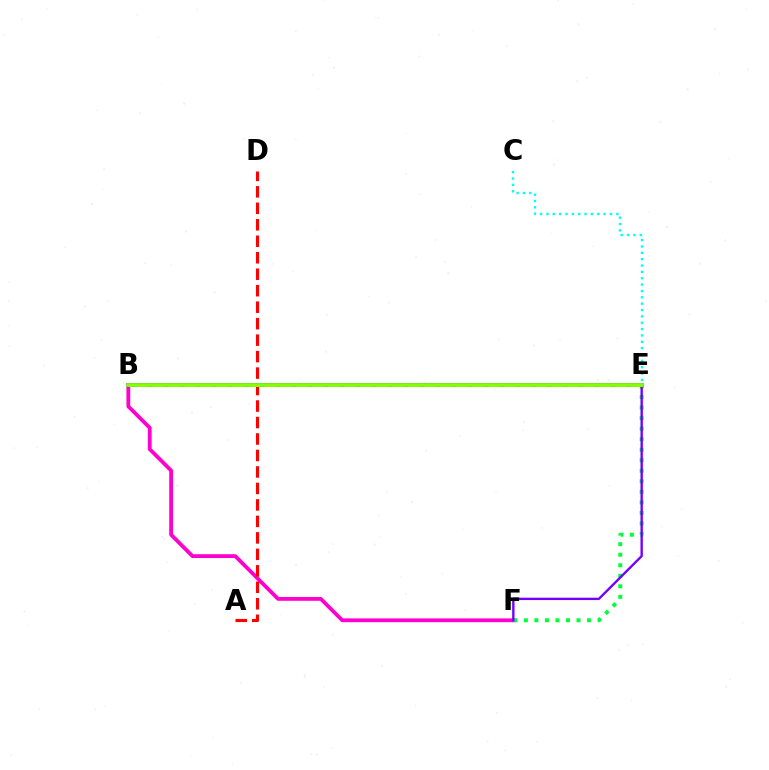{('C', 'E'): [{'color': '#00fff6', 'line_style': 'dotted', 'thickness': 1.73}], ('B', 'F'): [{'color': '#ff00cf', 'line_style': 'solid', 'thickness': 2.74}], ('E', 'F'): [{'color': '#00ff39', 'line_style': 'dotted', 'thickness': 2.86}, {'color': '#7200ff', 'line_style': 'solid', 'thickness': 1.7}], ('A', 'D'): [{'color': '#ff0000', 'line_style': 'dashed', 'thickness': 2.24}], ('B', 'E'): [{'color': '#004bff', 'line_style': 'solid', 'thickness': 2.59}, {'color': '#ffbd00', 'line_style': 'dashed', 'thickness': 2.17}, {'color': '#84ff00', 'line_style': 'solid', 'thickness': 2.65}]}